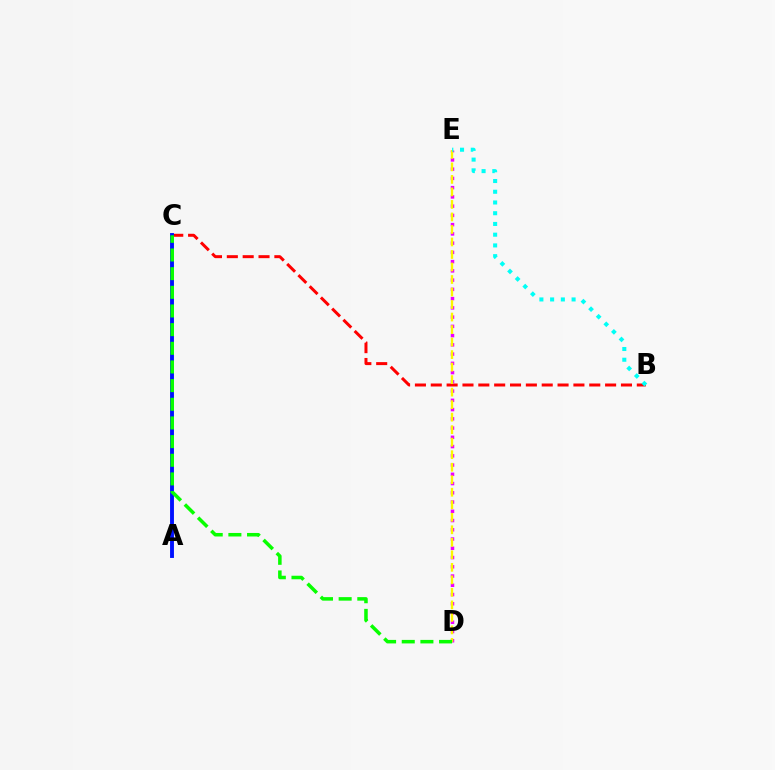{('B', 'C'): [{'color': '#ff0000', 'line_style': 'dashed', 'thickness': 2.15}], ('A', 'C'): [{'color': '#0010ff', 'line_style': 'solid', 'thickness': 2.8}], ('D', 'E'): [{'color': '#ee00ff', 'line_style': 'dotted', 'thickness': 2.51}, {'color': '#fcf500', 'line_style': 'dashed', 'thickness': 1.7}], ('B', 'E'): [{'color': '#00fff6', 'line_style': 'dotted', 'thickness': 2.92}], ('C', 'D'): [{'color': '#08ff00', 'line_style': 'dashed', 'thickness': 2.54}]}